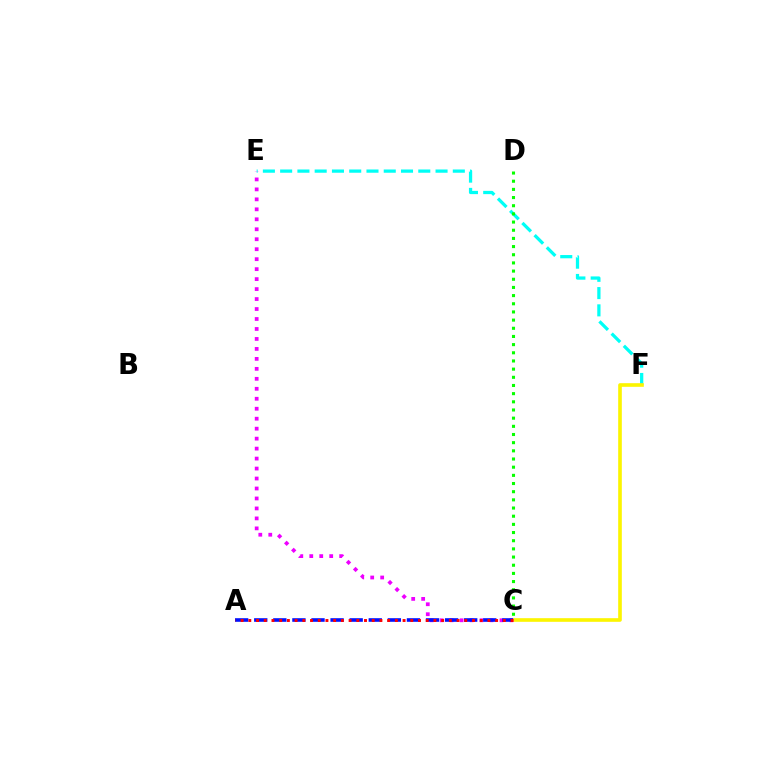{('E', 'F'): [{'color': '#00fff6', 'line_style': 'dashed', 'thickness': 2.35}], ('C', 'F'): [{'color': '#fcf500', 'line_style': 'solid', 'thickness': 2.61}], ('C', 'E'): [{'color': '#ee00ff', 'line_style': 'dotted', 'thickness': 2.71}], ('A', 'C'): [{'color': '#0010ff', 'line_style': 'dashed', 'thickness': 2.59}, {'color': '#ff0000', 'line_style': 'dotted', 'thickness': 2.1}], ('C', 'D'): [{'color': '#08ff00', 'line_style': 'dotted', 'thickness': 2.22}]}